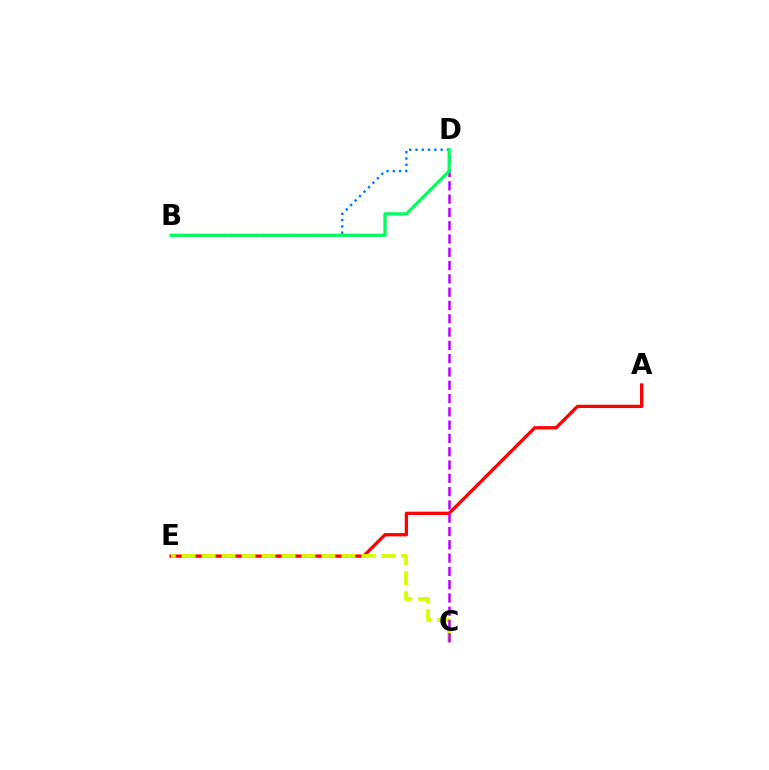{('A', 'E'): [{'color': '#ff0000', 'line_style': 'solid', 'thickness': 2.39}], ('C', 'E'): [{'color': '#d1ff00', 'line_style': 'dashed', 'thickness': 2.71}], ('C', 'D'): [{'color': '#b900ff', 'line_style': 'dashed', 'thickness': 1.81}], ('B', 'D'): [{'color': '#0074ff', 'line_style': 'dotted', 'thickness': 1.71}, {'color': '#00ff5c', 'line_style': 'solid', 'thickness': 2.36}]}